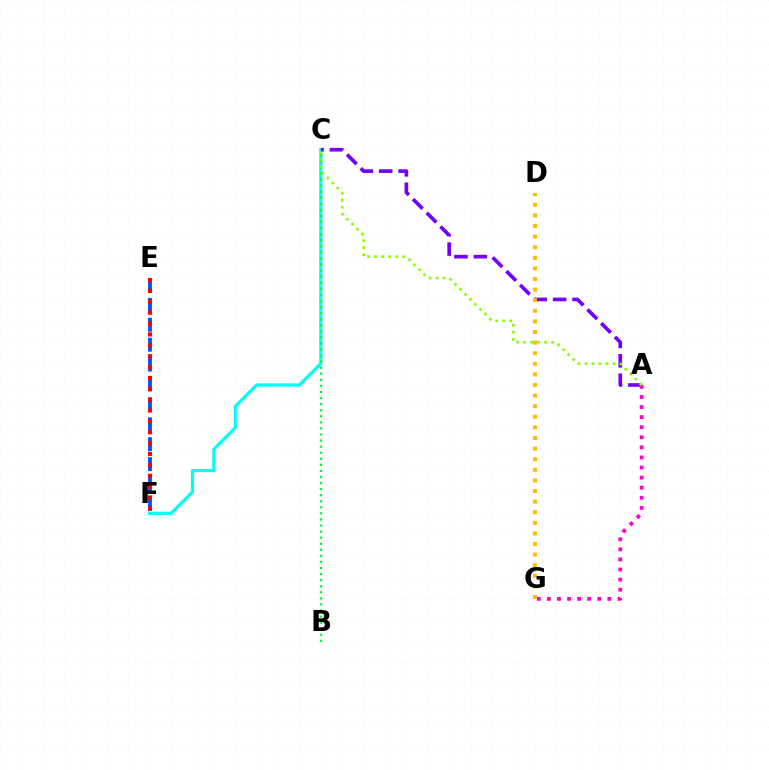{('C', 'F'): [{'color': '#00fff6', 'line_style': 'solid', 'thickness': 2.32}], ('A', 'C'): [{'color': '#7200ff', 'line_style': 'dashed', 'thickness': 2.63}, {'color': '#84ff00', 'line_style': 'dotted', 'thickness': 1.91}], ('A', 'G'): [{'color': '#ff00cf', 'line_style': 'dotted', 'thickness': 2.74}], ('D', 'G'): [{'color': '#ffbd00', 'line_style': 'dotted', 'thickness': 2.88}], ('E', 'F'): [{'color': '#004bff', 'line_style': 'dashed', 'thickness': 2.7}, {'color': '#ff0000', 'line_style': 'dotted', 'thickness': 2.95}], ('B', 'C'): [{'color': '#00ff39', 'line_style': 'dotted', 'thickness': 1.65}]}